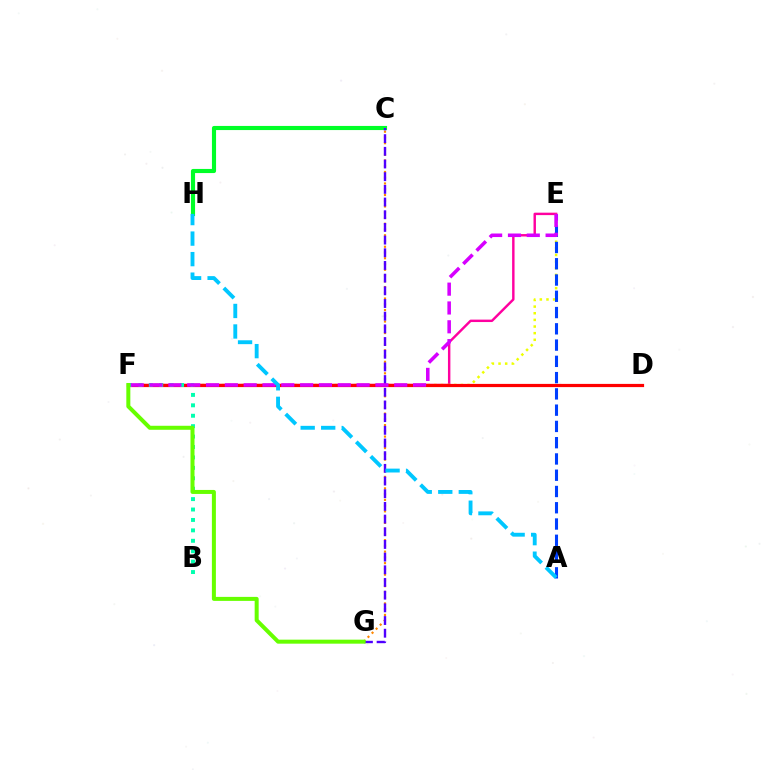{('E', 'F'): [{'color': '#ff00a0', 'line_style': 'solid', 'thickness': 1.75}, {'color': '#eeff00', 'line_style': 'dotted', 'thickness': 1.8}, {'color': '#d600ff', 'line_style': 'dashed', 'thickness': 2.56}], ('D', 'F'): [{'color': '#ff0000', 'line_style': 'solid', 'thickness': 2.31}], ('C', 'H'): [{'color': '#00ff27', 'line_style': 'solid', 'thickness': 2.97}], ('C', 'G'): [{'color': '#ff8800', 'line_style': 'dotted', 'thickness': 1.56}, {'color': '#4f00ff', 'line_style': 'dashed', 'thickness': 1.72}], ('A', 'E'): [{'color': '#003fff', 'line_style': 'dashed', 'thickness': 2.21}], ('B', 'F'): [{'color': '#00ffaf', 'line_style': 'dotted', 'thickness': 2.83}], ('A', 'H'): [{'color': '#00c7ff', 'line_style': 'dashed', 'thickness': 2.79}], ('F', 'G'): [{'color': '#66ff00', 'line_style': 'solid', 'thickness': 2.88}]}